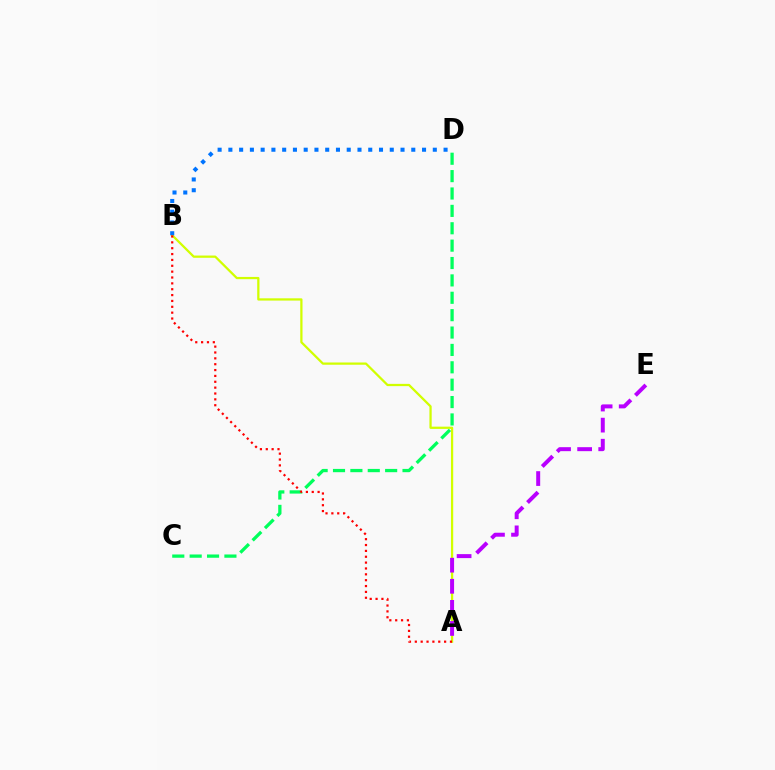{('C', 'D'): [{'color': '#00ff5c', 'line_style': 'dashed', 'thickness': 2.36}], ('A', 'B'): [{'color': '#d1ff00', 'line_style': 'solid', 'thickness': 1.62}, {'color': '#ff0000', 'line_style': 'dotted', 'thickness': 1.59}], ('A', 'E'): [{'color': '#b900ff', 'line_style': 'dashed', 'thickness': 2.86}], ('B', 'D'): [{'color': '#0074ff', 'line_style': 'dotted', 'thickness': 2.92}]}